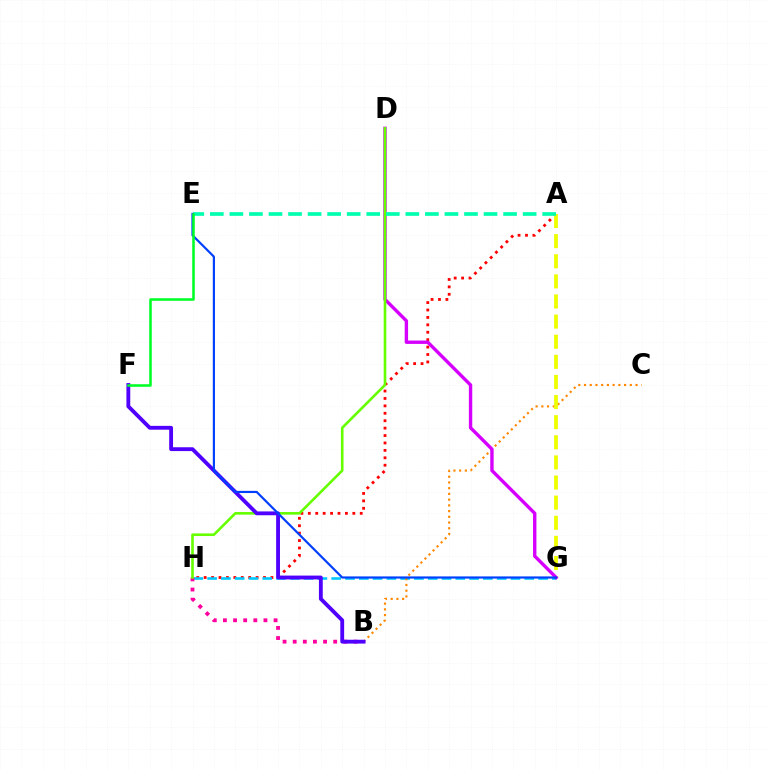{('A', 'H'): [{'color': '#ff0000', 'line_style': 'dotted', 'thickness': 2.02}], ('G', 'H'): [{'color': '#00c7ff', 'line_style': 'dashed', 'thickness': 1.87}], ('B', 'C'): [{'color': '#ff8800', 'line_style': 'dotted', 'thickness': 1.56}], ('A', 'G'): [{'color': '#eeff00', 'line_style': 'dashed', 'thickness': 2.73}], ('B', 'H'): [{'color': '#ff00a0', 'line_style': 'dotted', 'thickness': 2.75}], ('D', 'G'): [{'color': '#d600ff', 'line_style': 'solid', 'thickness': 2.44}], ('D', 'H'): [{'color': '#66ff00', 'line_style': 'solid', 'thickness': 1.88}], ('A', 'E'): [{'color': '#00ffaf', 'line_style': 'dashed', 'thickness': 2.66}], ('B', 'F'): [{'color': '#4f00ff', 'line_style': 'solid', 'thickness': 2.76}], ('E', 'G'): [{'color': '#003fff', 'line_style': 'solid', 'thickness': 1.56}], ('E', 'F'): [{'color': '#00ff27', 'line_style': 'solid', 'thickness': 1.84}]}